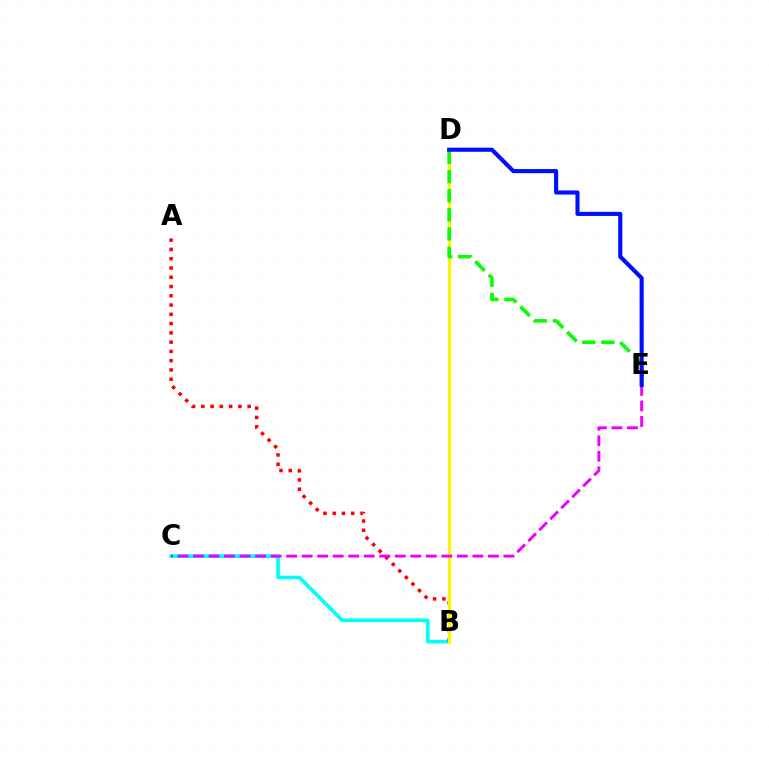{('B', 'C'): [{'color': '#00fff6', 'line_style': 'solid', 'thickness': 2.65}], ('A', 'B'): [{'color': '#ff0000', 'line_style': 'dotted', 'thickness': 2.52}], ('B', 'D'): [{'color': '#fcf500', 'line_style': 'solid', 'thickness': 2.25}], ('C', 'E'): [{'color': '#ee00ff', 'line_style': 'dashed', 'thickness': 2.11}], ('D', 'E'): [{'color': '#08ff00', 'line_style': 'dashed', 'thickness': 2.6}, {'color': '#0010ff', 'line_style': 'solid', 'thickness': 2.97}]}